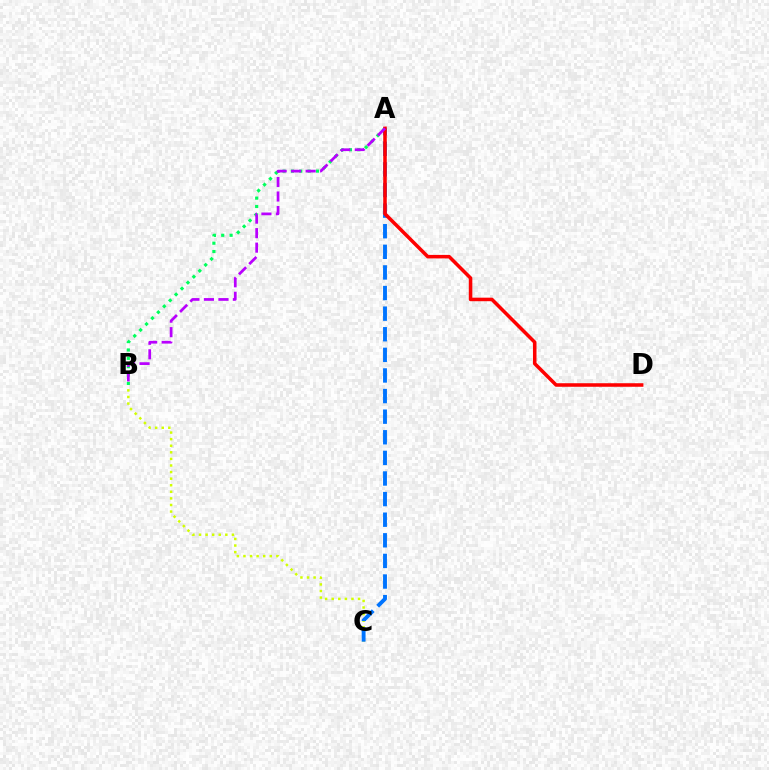{('B', 'C'): [{'color': '#d1ff00', 'line_style': 'dotted', 'thickness': 1.79}], ('A', 'C'): [{'color': '#0074ff', 'line_style': 'dashed', 'thickness': 2.8}], ('A', 'B'): [{'color': '#00ff5c', 'line_style': 'dotted', 'thickness': 2.27}, {'color': '#b900ff', 'line_style': 'dashed', 'thickness': 1.97}], ('A', 'D'): [{'color': '#ff0000', 'line_style': 'solid', 'thickness': 2.55}]}